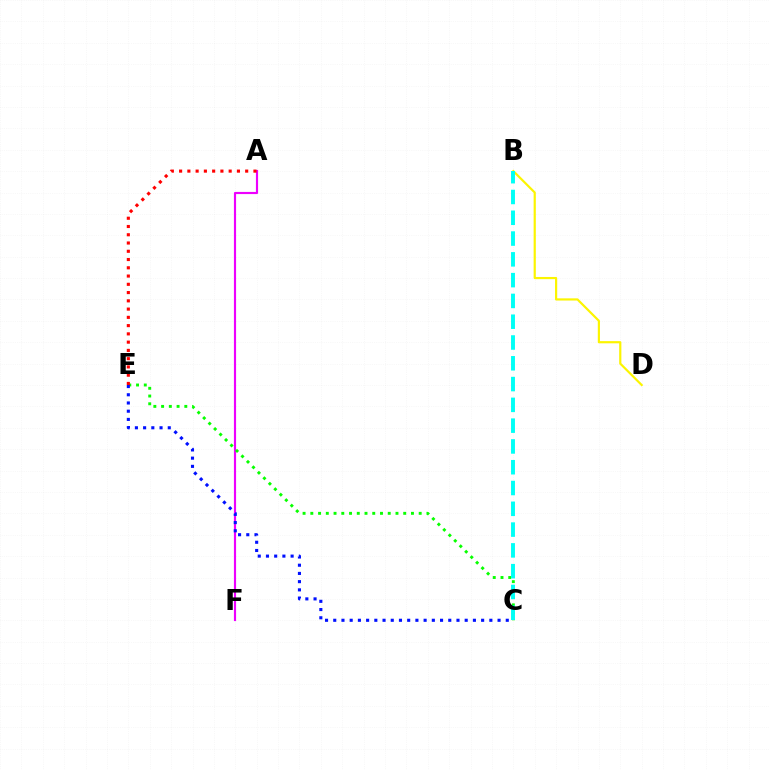{('A', 'F'): [{'color': '#ee00ff', 'line_style': 'solid', 'thickness': 1.56}], ('C', 'E'): [{'color': '#08ff00', 'line_style': 'dotted', 'thickness': 2.1}, {'color': '#0010ff', 'line_style': 'dotted', 'thickness': 2.23}], ('B', 'D'): [{'color': '#fcf500', 'line_style': 'solid', 'thickness': 1.57}], ('B', 'C'): [{'color': '#00fff6', 'line_style': 'dashed', 'thickness': 2.82}], ('A', 'E'): [{'color': '#ff0000', 'line_style': 'dotted', 'thickness': 2.24}]}